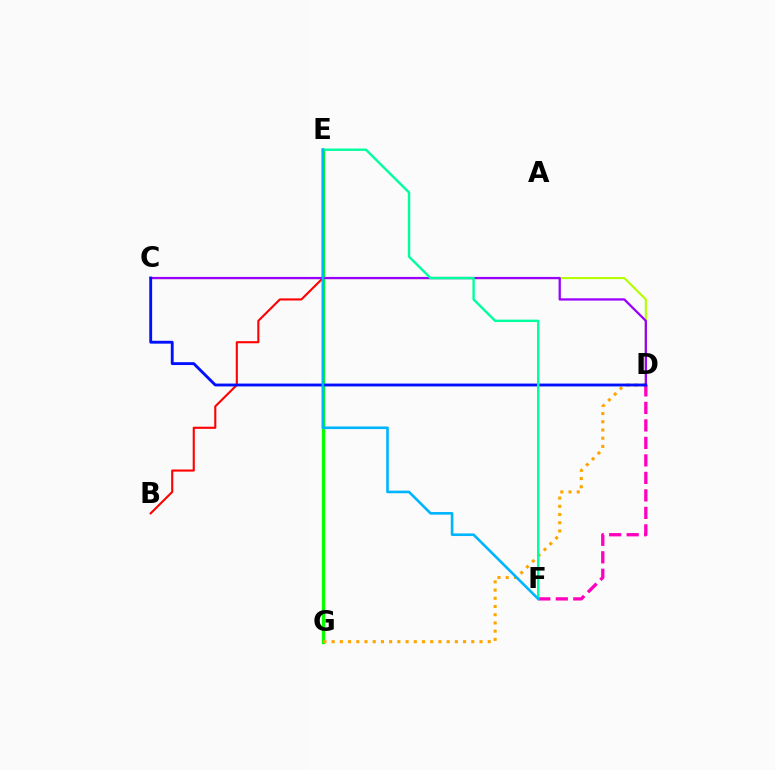{('C', 'D'): [{'color': '#b3ff00', 'line_style': 'solid', 'thickness': 1.5}, {'color': '#9b00ff', 'line_style': 'solid', 'thickness': 1.64}, {'color': '#0010ff', 'line_style': 'solid', 'thickness': 2.06}], ('E', 'G'): [{'color': '#08ff00', 'line_style': 'solid', 'thickness': 2.39}], ('D', 'G'): [{'color': '#ffa500', 'line_style': 'dotted', 'thickness': 2.23}], ('B', 'E'): [{'color': '#ff0000', 'line_style': 'solid', 'thickness': 1.51}], ('D', 'F'): [{'color': '#ff00bd', 'line_style': 'dashed', 'thickness': 2.38}], ('E', 'F'): [{'color': '#00ff9d', 'line_style': 'solid', 'thickness': 1.72}, {'color': '#00b5ff', 'line_style': 'solid', 'thickness': 1.89}]}